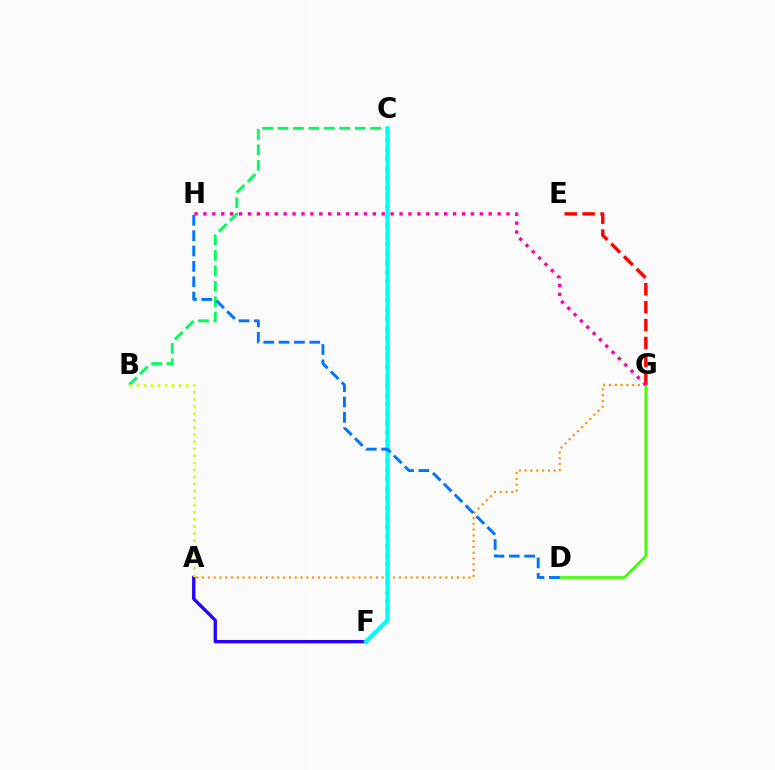{('C', 'F'): [{'color': '#b900ff', 'line_style': 'dotted', 'thickness': 2.56}, {'color': '#00fff6', 'line_style': 'solid', 'thickness': 2.98}], ('B', 'C'): [{'color': '#00ff5c', 'line_style': 'dashed', 'thickness': 2.1}], ('A', 'G'): [{'color': '#ff9400', 'line_style': 'dotted', 'thickness': 1.57}], ('D', 'G'): [{'color': '#3dff00', 'line_style': 'solid', 'thickness': 1.89}], ('E', 'G'): [{'color': '#ff0000', 'line_style': 'dashed', 'thickness': 2.43}], ('A', 'F'): [{'color': '#2500ff', 'line_style': 'solid', 'thickness': 2.38}], ('G', 'H'): [{'color': '#ff00ac', 'line_style': 'dotted', 'thickness': 2.42}], ('A', 'B'): [{'color': '#d1ff00', 'line_style': 'dotted', 'thickness': 1.92}], ('D', 'H'): [{'color': '#0074ff', 'line_style': 'dashed', 'thickness': 2.09}]}